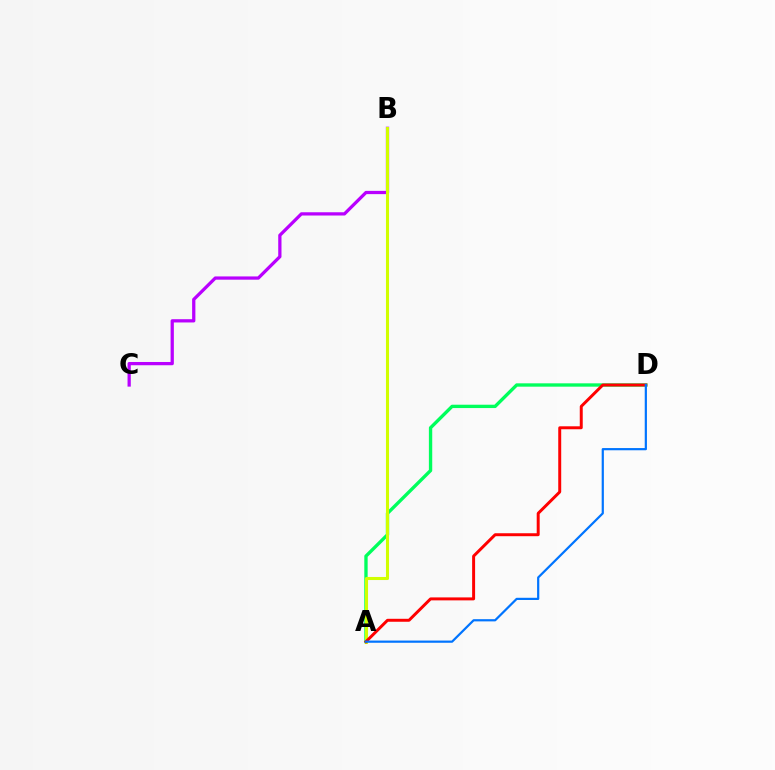{('B', 'C'): [{'color': '#b900ff', 'line_style': 'solid', 'thickness': 2.34}], ('A', 'D'): [{'color': '#00ff5c', 'line_style': 'solid', 'thickness': 2.41}, {'color': '#ff0000', 'line_style': 'solid', 'thickness': 2.13}, {'color': '#0074ff', 'line_style': 'solid', 'thickness': 1.59}], ('A', 'B'): [{'color': '#d1ff00', 'line_style': 'solid', 'thickness': 2.21}]}